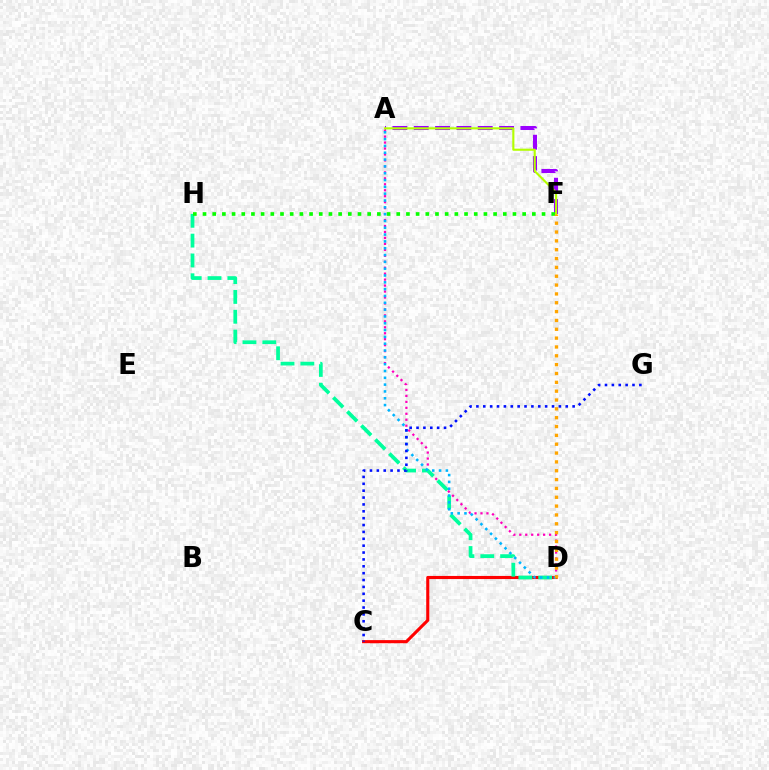{('C', 'D'): [{'color': '#ff0000', 'line_style': 'solid', 'thickness': 2.24}], ('A', 'F'): [{'color': '#9b00ff', 'line_style': 'dashed', 'thickness': 2.9}, {'color': '#b3ff00', 'line_style': 'solid', 'thickness': 1.53}], ('A', 'D'): [{'color': '#ff00bd', 'line_style': 'dotted', 'thickness': 1.62}, {'color': '#00b5ff', 'line_style': 'dotted', 'thickness': 1.85}], ('D', 'H'): [{'color': '#00ff9d', 'line_style': 'dashed', 'thickness': 2.69}], ('F', 'H'): [{'color': '#08ff00', 'line_style': 'dotted', 'thickness': 2.63}], ('C', 'G'): [{'color': '#0010ff', 'line_style': 'dotted', 'thickness': 1.87}], ('D', 'F'): [{'color': '#ffa500', 'line_style': 'dotted', 'thickness': 2.4}]}